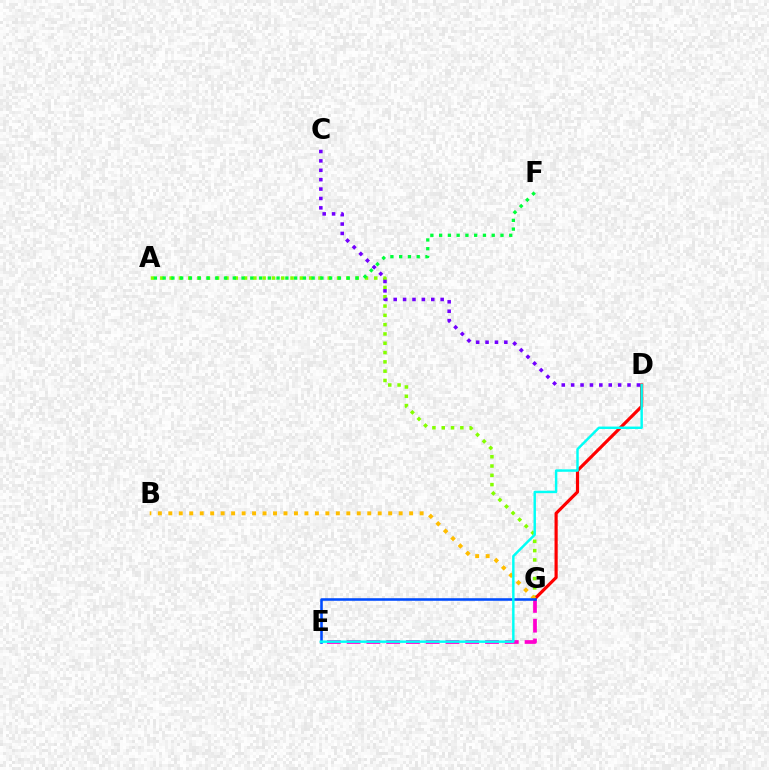{('A', 'G'): [{'color': '#84ff00', 'line_style': 'dotted', 'thickness': 2.53}], ('E', 'G'): [{'color': '#ff00cf', 'line_style': 'dashed', 'thickness': 2.69}, {'color': '#004bff', 'line_style': 'solid', 'thickness': 1.85}], ('D', 'G'): [{'color': '#ff0000', 'line_style': 'solid', 'thickness': 2.28}], ('C', 'D'): [{'color': '#7200ff', 'line_style': 'dotted', 'thickness': 2.55}], ('B', 'G'): [{'color': '#ffbd00', 'line_style': 'dotted', 'thickness': 2.84}], ('A', 'F'): [{'color': '#00ff39', 'line_style': 'dotted', 'thickness': 2.38}], ('D', 'E'): [{'color': '#00fff6', 'line_style': 'solid', 'thickness': 1.76}]}